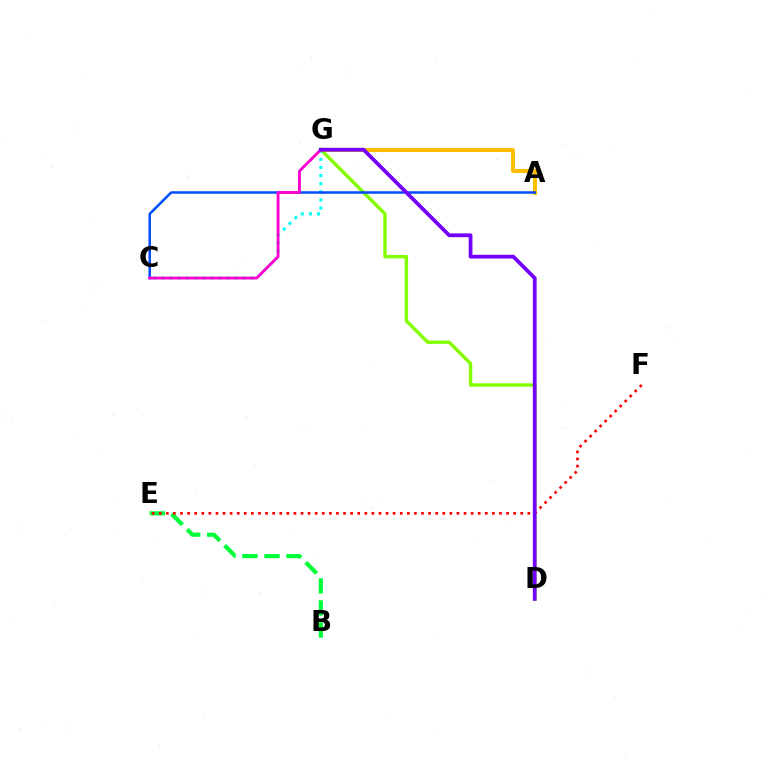{('B', 'E'): [{'color': '#00ff39', 'line_style': 'dashed', 'thickness': 2.99}], ('D', 'G'): [{'color': '#84ff00', 'line_style': 'solid', 'thickness': 2.45}, {'color': '#7200ff', 'line_style': 'solid', 'thickness': 2.72}], ('E', 'F'): [{'color': '#ff0000', 'line_style': 'dotted', 'thickness': 1.93}], ('C', 'G'): [{'color': '#00fff6', 'line_style': 'dotted', 'thickness': 2.2}, {'color': '#ff00cf', 'line_style': 'solid', 'thickness': 2.05}], ('A', 'G'): [{'color': '#ffbd00', 'line_style': 'solid', 'thickness': 2.85}], ('A', 'C'): [{'color': '#004bff', 'line_style': 'solid', 'thickness': 1.79}]}